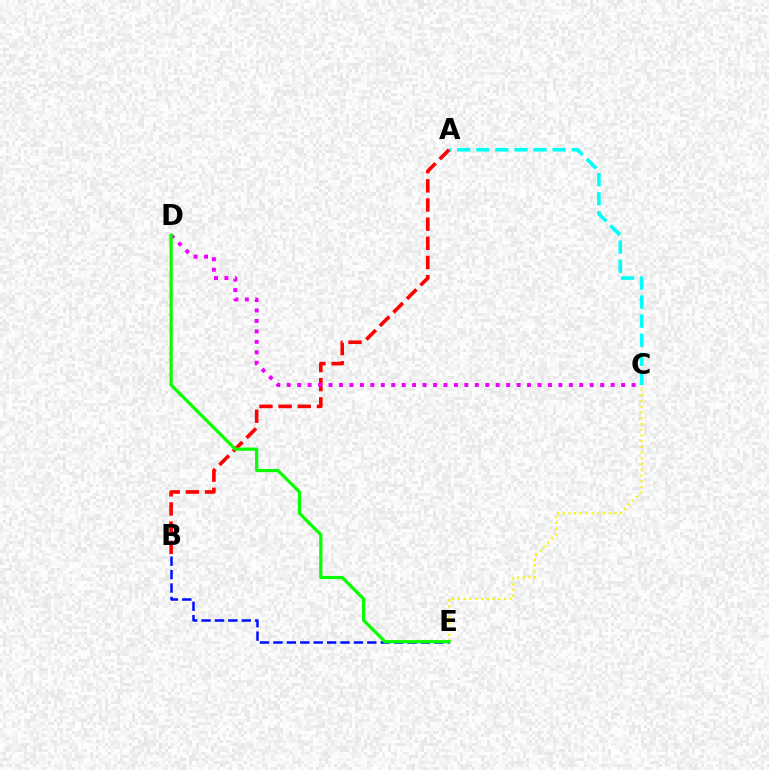{('A', 'C'): [{'color': '#00fff6', 'line_style': 'dashed', 'thickness': 2.59}], ('A', 'B'): [{'color': '#ff0000', 'line_style': 'dashed', 'thickness': 2.6}], ('C', 'E'): [{'color': '#fcf500', 'line_style': 'dotted', 'thickness': 1.56}], ('C', 'D'): [{'color': '#ee00ff', 'line_style': 'dotted', 'thickness': 2.84}], ('B', 'E'): [{'color': '#0010ff', 'line_style': 'dashed', 'thickness': 1.82}], ('D', 'E'): [{'color': '#08ff00', 'line_style': 'solid', 'thickness': 2.31}]}